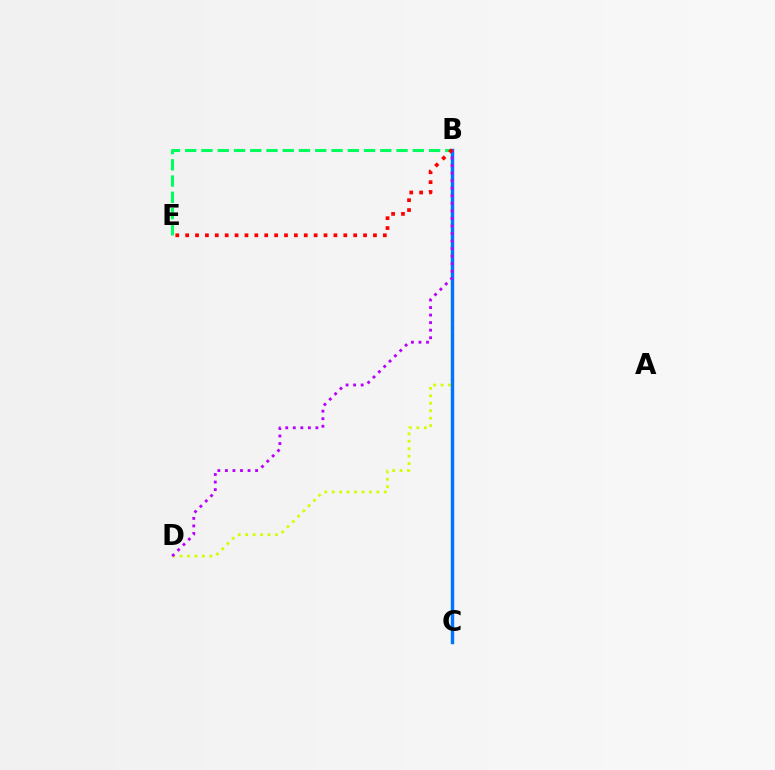{('B', 'E'): [{'color': '#00ff5c', 'line_style': 'dashed', 'thickness': 2.21}, {'color': '#ff0000', 'line_style': 'dotted', 'thickness': 2.69}], ('B', 'D'): [{'color': '#d1ff00', 'line_style': 'dotted', 'thickness': 2.02}, {'color': '#b900ff', 'line_style': 'dotted', 'thickness': 2.05}], ('B', 'C'): [{'color': '#0074ff', 'line_style': 'solid', 'thickness': 2.46}]}